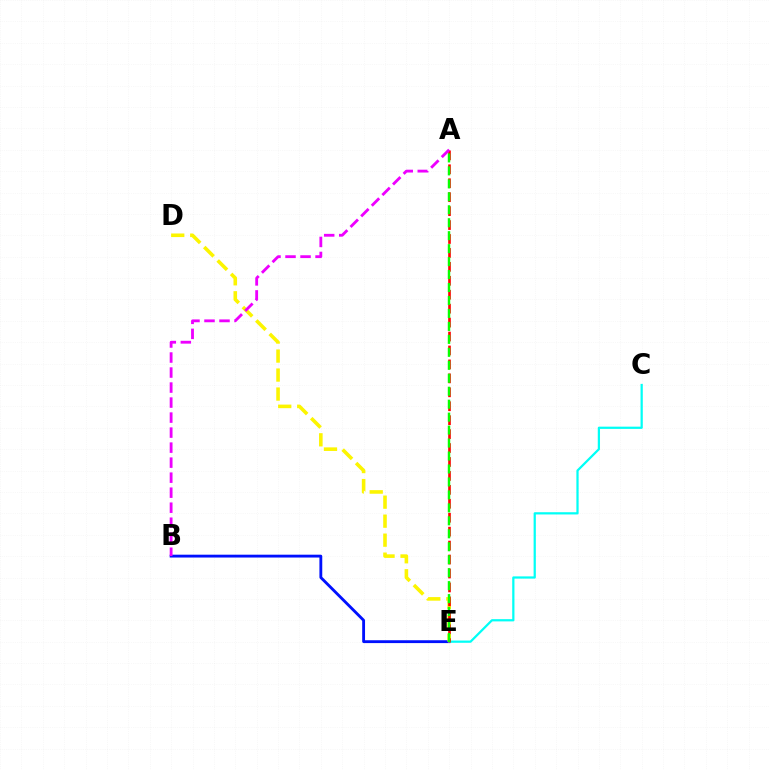{('B', 'E'): [{'color': '#0010ff', 'line_style': 'solid', 'thickness': 2.05}], ('D', 'E'): [{'color': '#fcf500', 'line_style': 'dashed', 'thickness': 2.58}], ('C', 'E'): [{'color': '#00fff6', 'line_style': 'solid', 'thickness': 1.61}], ('A', 'E'): [{'color': '#ff0000', 'line_style': 'dashed', 'thickness': 1.89}, {'color': '#08ff00', 'line_style': 'dashed', 'thickness': 1.76}], ('A', 'B'): [{'color': '#ee00ff', 'line_style': 'dashed', 'thickness': 2.04}]}